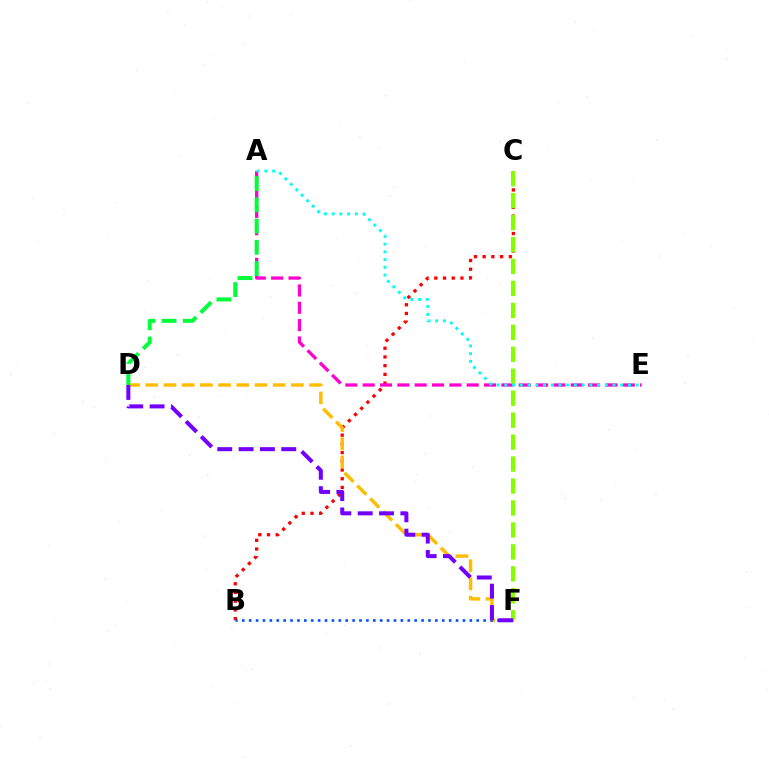{('B', 'C'): [{'color': '#ff0000', 'line_style': 'dotted', 'thickness': 2.37}], ('A', 'E'): [{'color': '#ff00cf', 'line_style': 'dashed', 'thickness': 2.36}, {'color': '#00fff6', 'line_style': 'dotted', 'thickness': 2.1}], ('D', 'F'): [{'color': '#ffbd00', 'line_style': 'dashed', 'thickness': 2.47}, {'color': '#7200ff', 'line_style': 'dashed', 'thickness': 2.9}], ('B', 'F'): [{'color': '#004bff', 'line_style': 'dotted', 'thickness': 1.87}], ('A', 'D'): [{'color': '#00ff39', 'line_style': 'dashed', 'thickness': 2.88}], ('C', 'F'): [{'color': '#84ff00', 'line_style': 'dashed', 'thickness': 2.98}]}